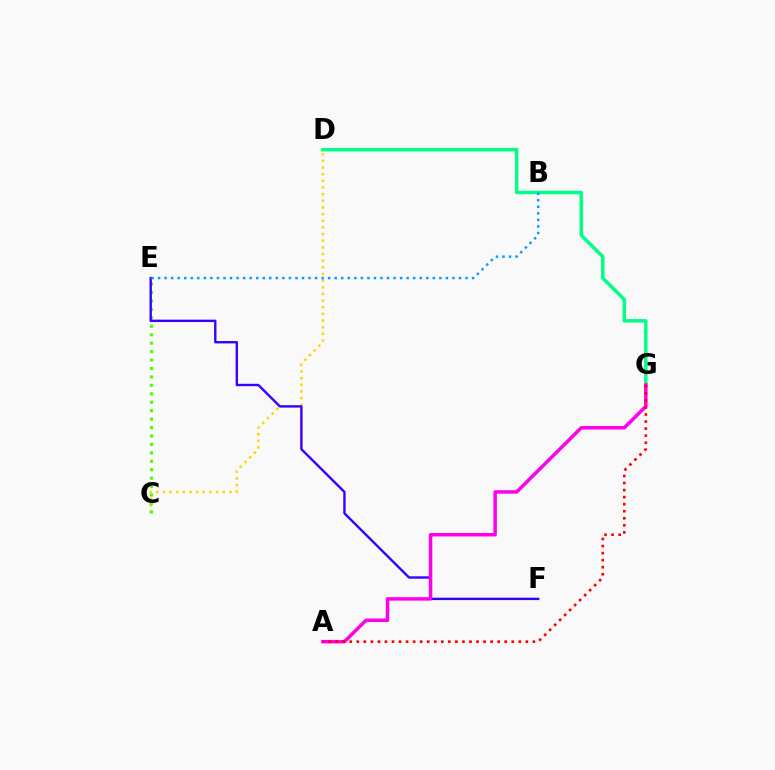{('D', 'G'): [{'color': '#00ff86', 'line_style': 'solid', 'thickness': 2.49}], ('C', 'D'): [{'color': '#ffd500', 'line_style': 'dotted', 'thickness': 1.81}], ('C', 'E'): [{'color': '#4fff00', 'line_style': 'dotted', 'thickness': 2.29}], ('E', 'F'): [{'color': '#3700ff', 'line_style': 'solid', 'thickness': 1.72}], ('A', 'G'): [{'color': '#ff00ed', 'line_style': 'solid', 'thickness': 2.52}, {'color': '#ff0000', 'line_style': 'dotted', 'thickness': 1.91}], ('B', 'E'): [{'color': '#009eff', 'line_style': 'dotted', 'thickness': 1.78}]}